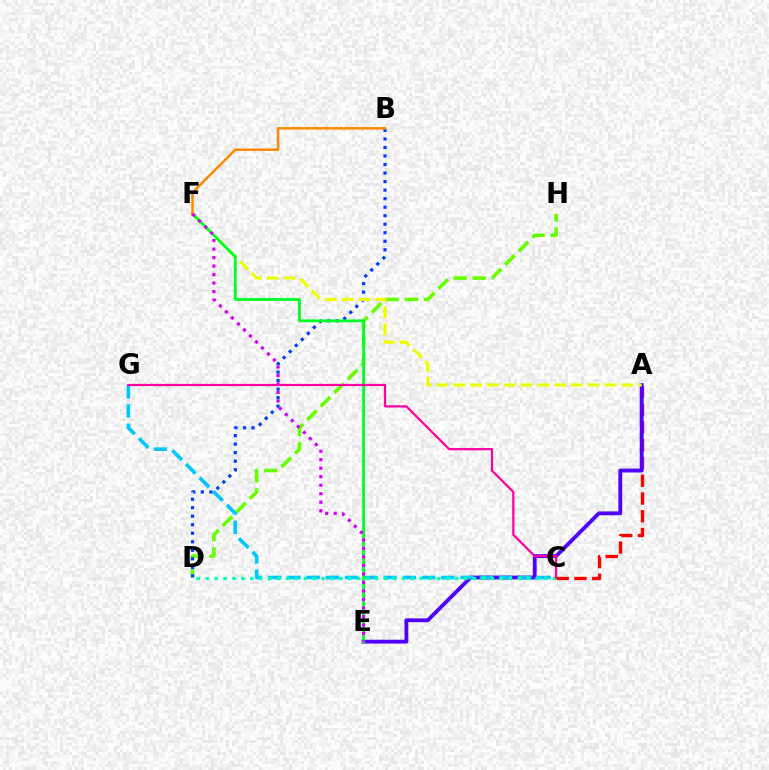{('D', 'H'): [{'color': '#66ff00', 'line_style': 'dashed', 'thickness': 2.6}], ('A', 'C'): [{'color': '#ff0000', 'line_style': 'dashed', 'thickness': 2.41}], ('A', 'E'): [{'color': '#4f00ff', 'line_style': 'solid', 'thickness': 2.76}], ('C', 'G'): [{'color': '#00c7ff', 'line_style': 'dashed', 'thickness': 2.61}, {'color': '#ff00a0', 'line_style': 'solid', 'thickness': 1.6}], ('C', 'D'): [{'color': '#00ffaf', 'line_style': 'dotted', 'thickness': 2.42}], ('B', 'D'): [{'color': '#003fff', 'line_style': 'dotted', 'thickness': 2.32}], ('A', 'F'): [{'color': '#eeff00', 'line_style': 'dashed', 'thickness': 2.28}], ('E', 'F'): [{'color': '#00ff27', 'line_style': 'solid', 'thickness': 2.03}, {'color': '#d600ff', 'line_style': 'dotted', 'thickness': 2.31}], ('B', 'F'): [{'color': '#ff8800', 'line_style': 'solid', 'thickness': 1.81}]}